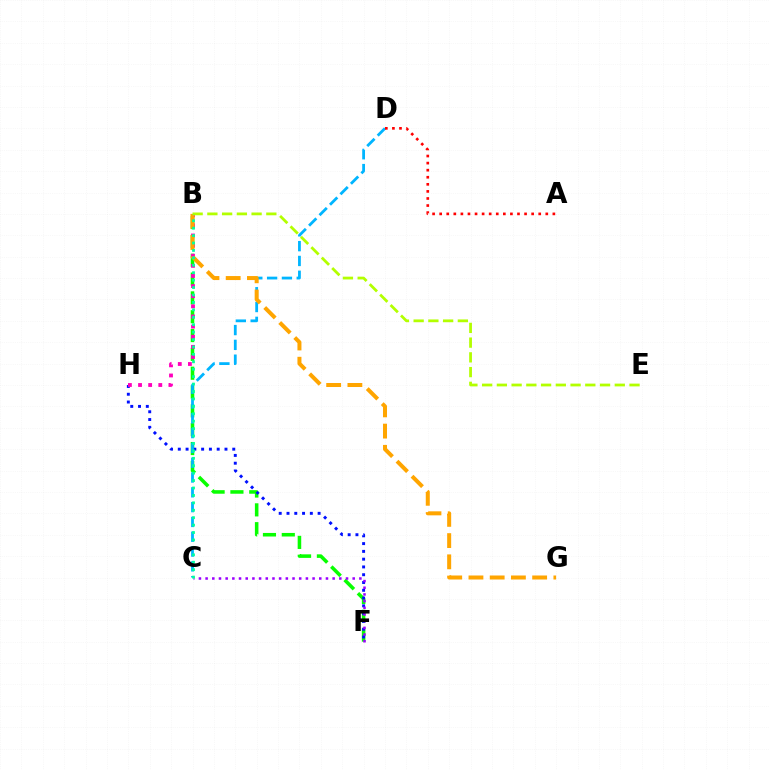{('B', 'F'): [{'color': '#08ff00', 'line_style': 'dashed', 'thickness': 2.56}], ('F', 'H'): [{'color': '#0010ff', 'line_style': 'dotted', 'thickness': 2.11}], ('B', 'H'): [{'color': '#ff00bd', 'line_style': 'dotted', 'thickness': 2.75}], ('C', 'D'): [{'color': '#00b5ff', 'line_style': 'dashed', 'thickness': 2.01}], ('A', 'D'): [{'color': '#ff0000', 'line_style': 'dotted', 'thickness': 1.92}], ('C', 'F'): [{'color': '#9b00ff', 'line_style': 'dotted', 'thickness': 1.82}], ('B', 'G'): [{'color': '#ffa500', 'line_style': 'dashed', 'thickness': 2.88}], ('B', 'E'): [{'color': '#b3ff00', 'line_style': 'dashed', 'thickness': 2.0}], ('B', 'C'): [{'color': '#00ff9d', 'line_style': 'dotted', 'thickness': 2.02}]}